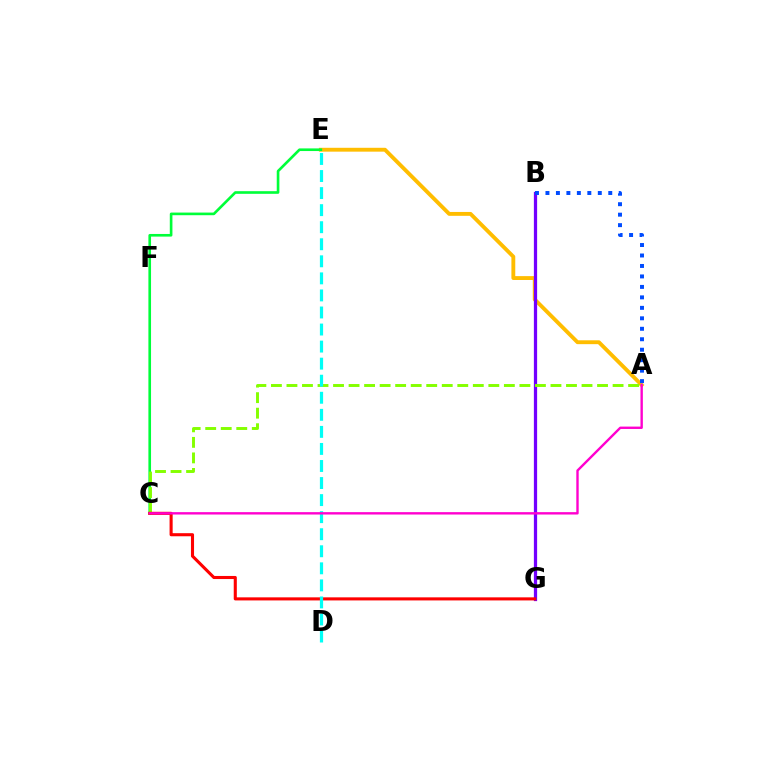{('A', 'E'): [{'color': '#ffbd00', 'line_style': 'solid', 'thickness': 2.79}], ('B', 'G'): [{'color': '#7200ff', 'line_style': 'solid', 'thickness': 2.33}], ('C', 'E'): [{'color': '#00ff39', 'line_style': 'solid', 'thickness': 1.9}], ('A', 'C'): [{'color': '#84ff00', 'line_style': 'dashed', 'thickness': 2.11}, {'color': '#ff00cf', 'line_style': 'solid', 'thickness': 1.72}], ('C', 'G'): [{'color': '#ff0000', 'line_style': 'solid', 'thickness': 2.22}], ('A', 'B'): [{'color': '#004bff', 'line_style': 'dotted', 'thickness': 2.84}], ('D', 'E'): [{'color': '#00fff6', 'line_style': 'dashed', 'thickness': 2.32}]}